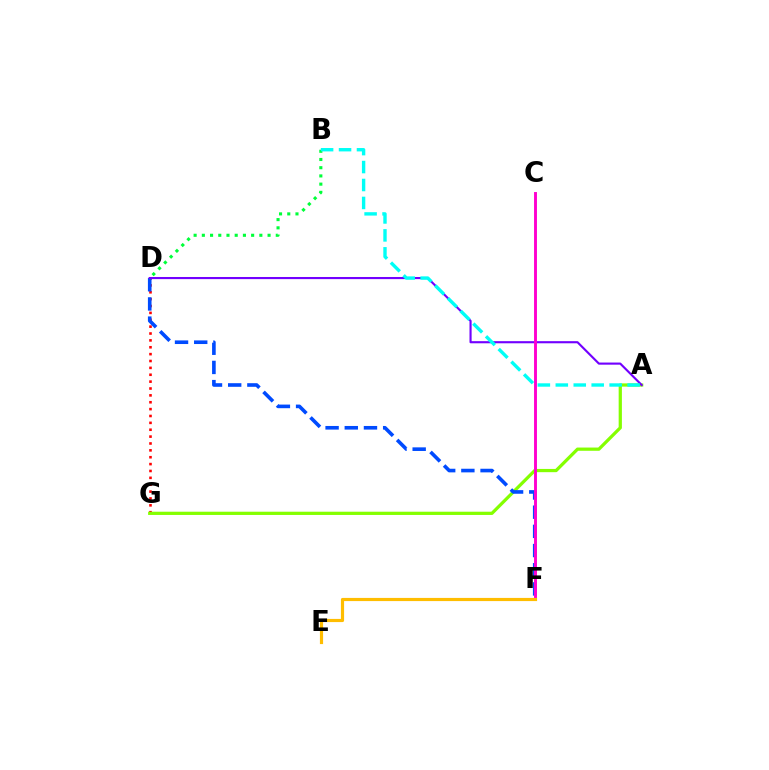{('D', 'G'): [{'color': '#ff0000', 'line_style': 'dotted', 'thickness': 1.87}], ('A', 'G'): [{'color': '#84ff00', 'line_style': 'solid', 'thickness': 2.33}], ('D', 'F'): [{'color': '#004bff', 'line_style': 'dashed', 'thickness': 2.61}], ('A', 'D'): [{'color': '#7200ff', 'line_style': 'solid', 'thickness': 1.53}], ('C', 'F'): [{'color': '#ff00cf', 'line_style': 'solid', 'thickness': 2.1}], ('B', 'D'): [{'color': '#00ff39', 'line_style': 'dotted', 'thickness': 2.23}], ('E', 'F'): [{'color': '#ffbd00', 'line_style': 'solid', 'thickness': 2.29}], ('A', 'B'): [{'color': '#00fff6', 'line_style': 'dashed', 'thickness': 2.44}]}